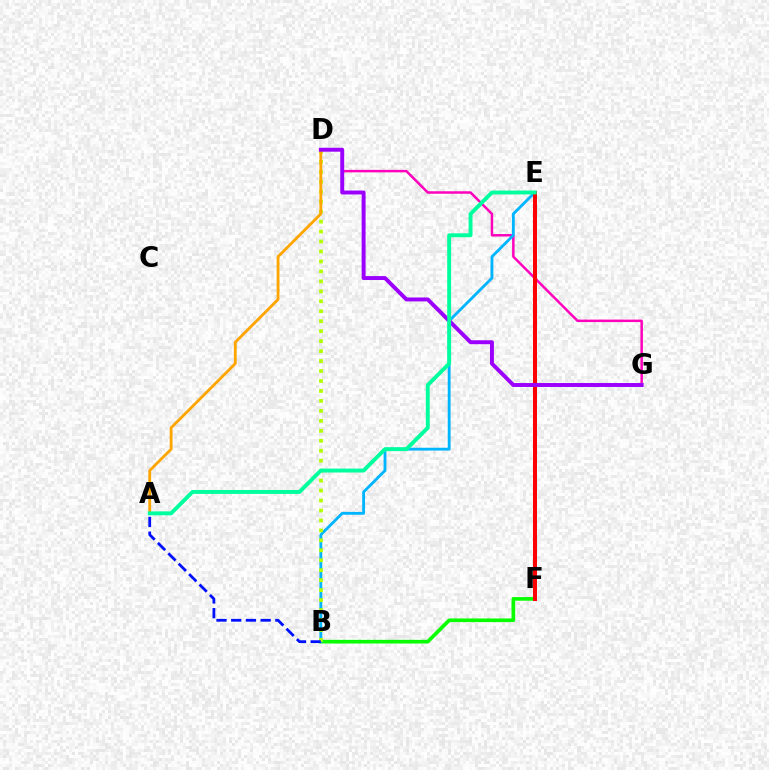{('B', 'F'): [{'color': '#08ff00', 'line_style': 'solid', 'thickness': 2.64}], ('D', 'G'): [{'color': '#ff00bd', 'line_style': 'solid', 'thickness': 1.79}, {'color': '#9b00ff', 'line_style': 'solid', 'thickness': 2.84}], ('B', 'E'): [{'color': '#00b5ff', 'line_style': 'solid', 'thickness': 2.04}], ('E', 'F'): [{'color': '#ff0000', 'line_style': 'solid', 'thickness': 2.89}], ('B', 'D'): [{'color': '#b3ff00', 'line_style': 'dotted', 'thickness': 2.71}], ('A', 'B'): [{'color': '#0010ff', 'line_style': 'dashed', 'thickness': 2.0}], ('A', 'D'): [{'color': '#ffa500', 'line_style': 'solid', 'thickness': 2.03}], ('A', 'E'): [{'color': '#00ff9d', 'line_style': 'solid', 'thickness': 2.81}]}